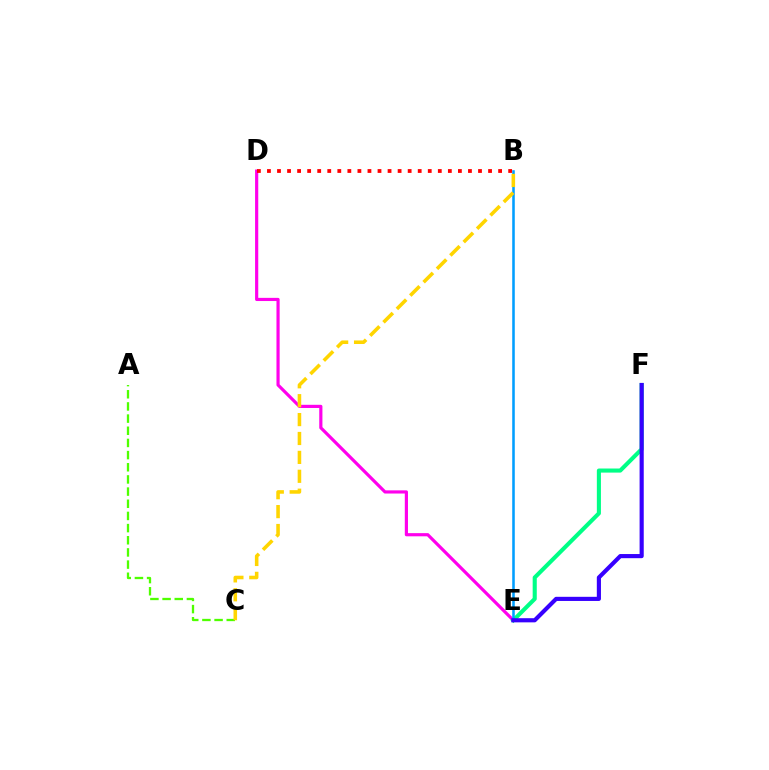{('D', 'E'): [{'color': '#ff00ed', 'line_style': 'solid', 'thickness': 2.29}], ('A', 'C'): [{'color': '#4fff00', 'line_style': 'dashed', 'thickness': 1.65}], ('E', 'F'): [{'color': '#00ff86', 'line_style': 'solid', 'thickness': 2.94}, {'color': '#3700ff', 'line_style': 'solid', 'thickness': 2.99}], ('B', 'E'): [{'color': '#009eff', 'line_style': 'solid', 'thickness': 1.84}], ('B', 'C'): [{'color': '#ffd500', 'line_style': 'dashed', 'thickness': 2.57}], ('B', 'D'): [{'color': '#ff0000', 'line_style': 'dotted', 'thickness': 2.73}]}